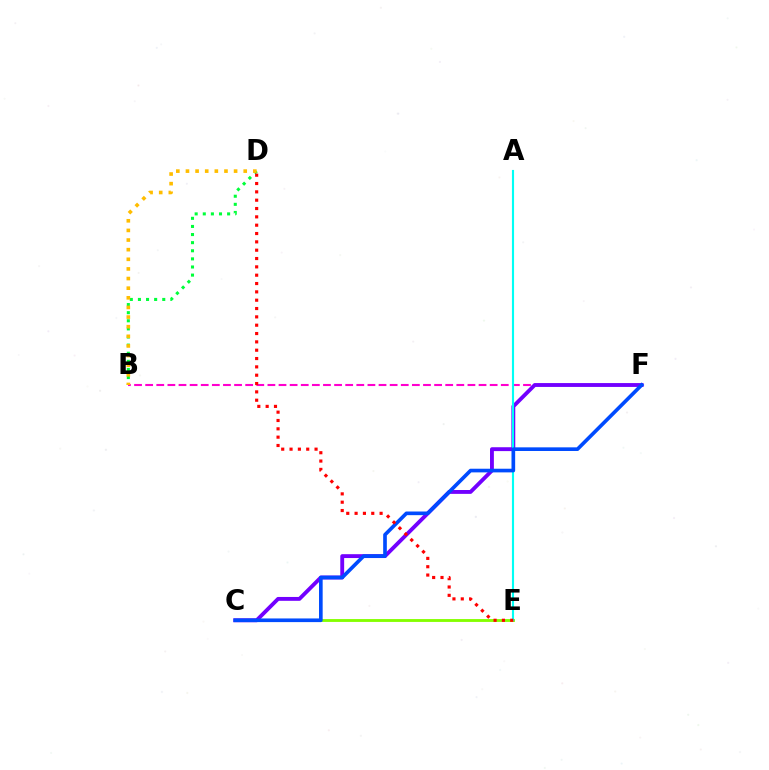{('B', 'D'): [{'color': '#00ff39', 'line_style': 'dotted', 'thickness': 2.2}, {'color': '#ffbd00', 'line_style': 'dotted', 'thickness': 2.62}], ('B', 'F'): [{'color': '#ff00cf', 'line_style': 'dashed', 'thickness': 1.51}], ('C', 'E'): [{'color': '#84ff00', 'line_style': 'solid', 'thickness': 2.06}], ('C', 'F'): [{'color': '#7200ff', 'line_style': 'solid', 'thickness': 2.78}, {'color': '#004bff', 'line_style': 'solid', 'thickness': 2.63}], ('A', 'E'): [{'color': '#00fff6', 'line_style': 'solid', 'thickness': 1.53}], ('D', 'E'): [{'color': '#ff0000', 'line_style': 'dotted', 'thickness': 2.26}]}